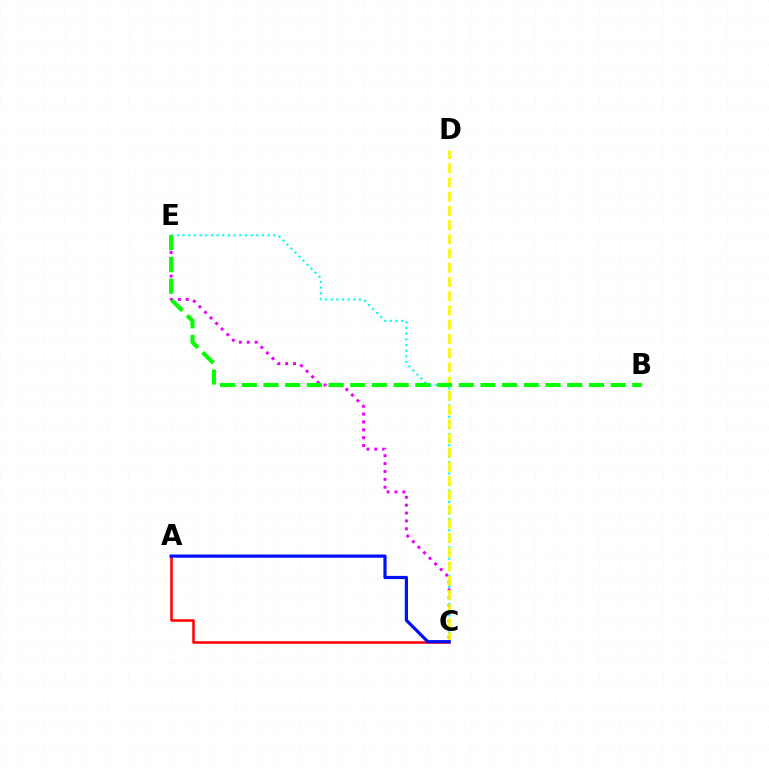{('C', 'E'): [{'color': '#ee00ff', 'line_style': 'dotted', 'thickness': 2.14}, {'color': '#00fff6', 'line_style': 'dotted', 'thickness': 1.54}], ('A', 'C'): [{'color': '#ff0000', 'line_style': 'solid', 'thickness': 1.82}, {'color': '#0010ff', 'line_style': 'solid', 'thickness': 2.3}], ('C', 'D'): [{'color': '#fcf500', 'line_style': 'dashed', 'thickness': 1.93}], ('B', 'E'): [{'color': '#08ff00', 'line_style': 'dashed', 'thickness': 2.95}]}